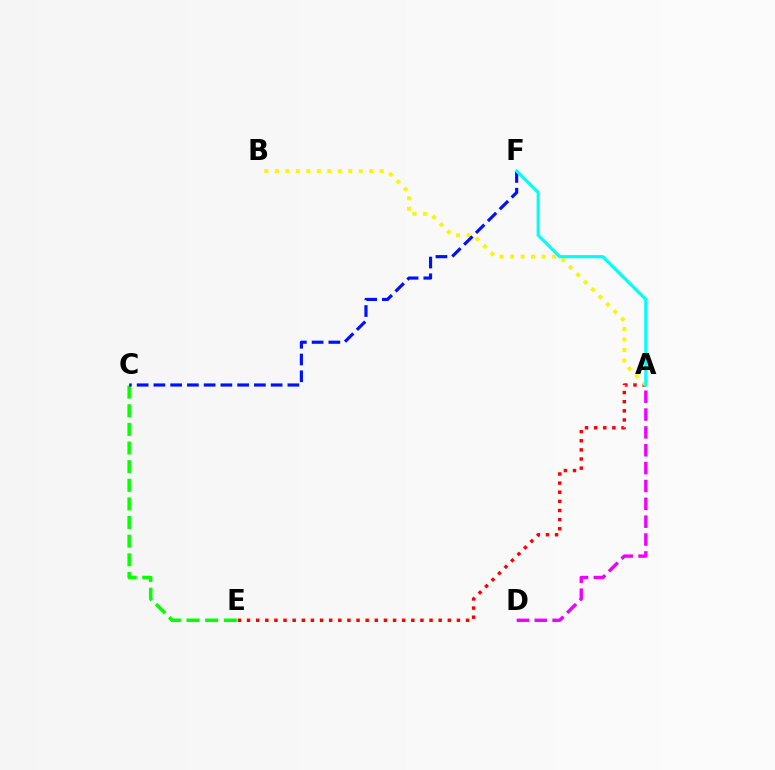{('A', 'E'): [{'color': '#ff0000', 'line_style': 'dotted', 'thickness': 2.48}], ('C', 'E'): [{'color': '#08ff00', 'line_style': 'dashed', 'thickness': 2.53}], ('A', 'D'): [{'color': '#ee00ff', 'line_style': 'dashed', 'thickness': 2.43}], ('A', 'B'): [{'color': '#fcf500', 'line_style': 'dotted', 'thickness': 2.85}], ('C', 'F'): [{'color': '#0010ff', 'line_style': 'dashed', 'thickness': 2.28}], ('A', 'F'): [{'color': '#00fff6', 'line_style': 'solid', 'thickness': 2.28}]}